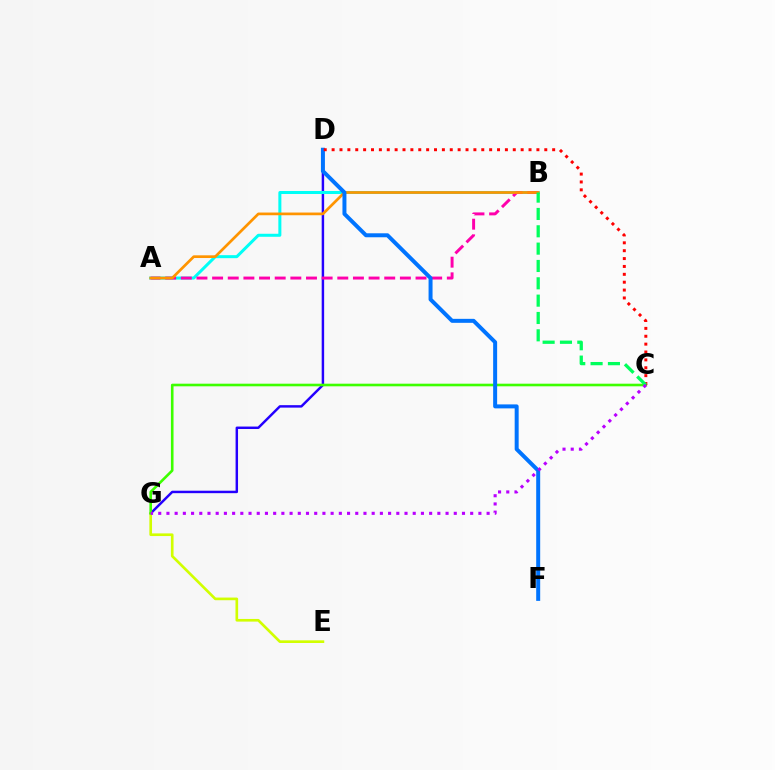{('D', 'G'): [{'color': '#2500ff', 'line_style': 'solid', 'thickness': 1.77}], ('E', 'G'): [{'color': '#d1ff00', 'line_style': 'solid', 'thickness': 1.91}], ('A', 'B'): [{'color': '#00fff6', 'line_style': 'solid', 'thickness': 2.17}, {'color': '#ff00ac', 'line_style': 'dashed', 'thickness': 2.13}, {'color': '#ff9400', 'line_style': 'solid', 'thickness': 1.94}], ('C', 'G'): [{'color': '#3dff00', 'line_style': 'solid', 'thickness': 1.89}, {'color': '#b900ff', 'line_style': 'dotted', 'thickness': 2.23}], ('D', 'F'): [{'color': '#0074ff', 'line_style': 'solid', 'thickness': 2.86}], ('C', 'D'): [{'color': '#ff0000', 'line_style': 'dotted', 'thickness': 2.14}], ('B', 'C'): [{'color': '#00ff5c', 'line_style': 'dashed', 'thickness': 2.36}]}